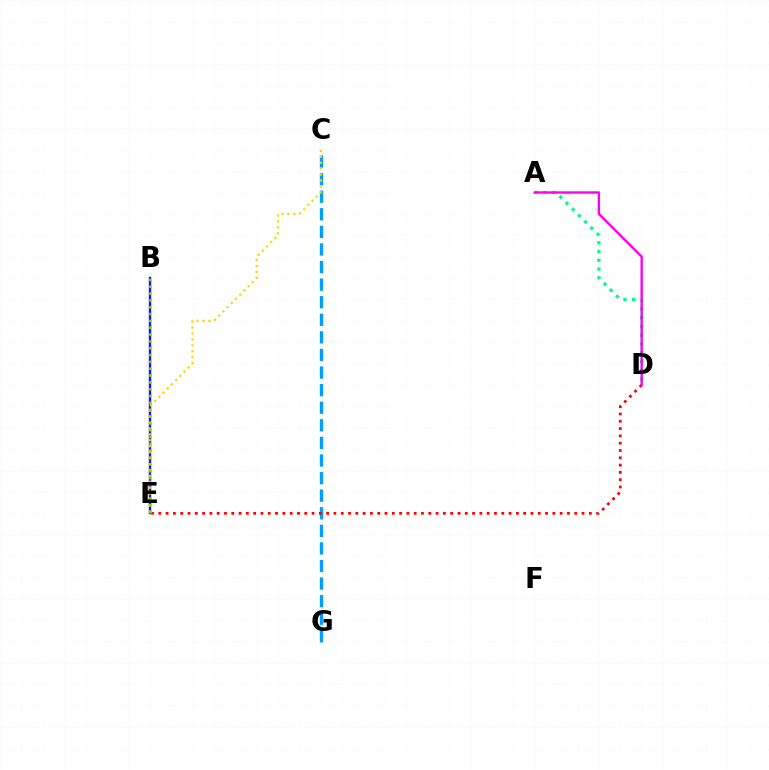{('C', 'G'): [{'color': '#009eff', 'line_style': 'dashed', 'thickness': 2.39}], ('A', 'D'): [{'color': '#00ff86', 'line_style': 'dotted', 'thickness': 2.38}, {'color': '#ff00ed', 'line_style': 'solid', 'thickness': 1.72}], ('D', 'E'): [{'color': '#ff0000', 'line_style': 'dotted', 'thickness': 1.98}], ('B', 'E'): [{'color': '#3700ff', 'line_style': 'solid', 'thickness': 1.73}, {'color': '#4fff00', 'line_style': 'dotted', 'thickness': 1.86}], ('C', 'E'): [{'color': '#ffd500', 'line_style': 'dotted', 'thickness': 1.61}]}